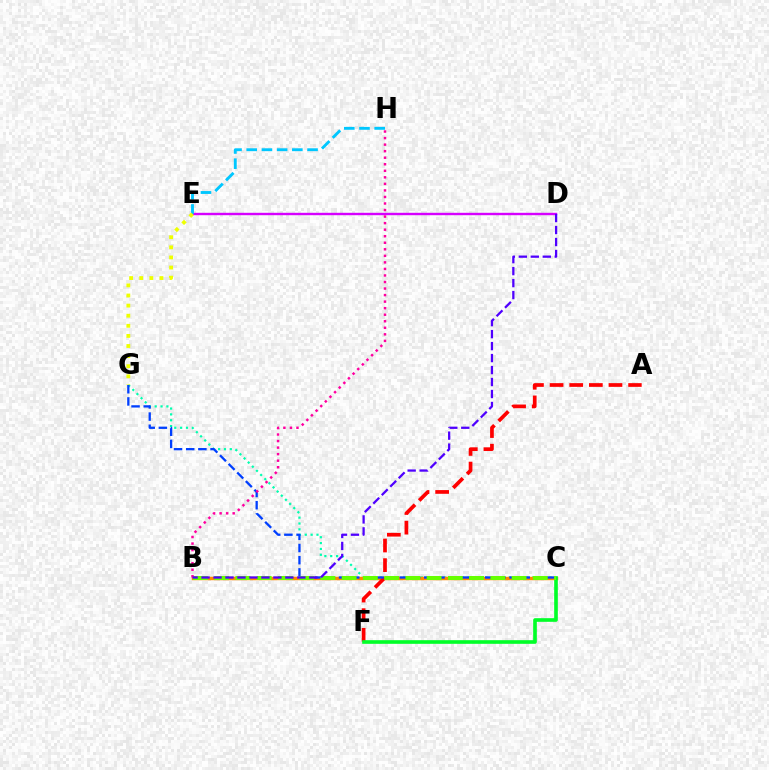{('C', 'G'): [{'color': '#00ffaf', 'line_style': 'dotted', 'thickness': 1.59}, {'color': '#003fff', 'line_style': 'dashed', 'thickness': 1.65}], ('B', 'C'): [{'color': '#ff8800', 'line_style': 'solid', 'thickness': 2.49}, {'color': '#66ff00', 'line_style': 'dashed', 'thickness': 2.89}], ('A', 'F'): [{'color': '#ff0000', 'line_style': 'dashed', 'thickness': 2.67}], ('C', 'F'): [{'color': '#00ff27', 'line_style': 'solid', 'thickness': 2.62}], ('D', 'E'): [{'color': '#d600ff', 'line_style': 'solid', 'thickness': 1.73}], ('E', 'H'): [{'color': '#00c7ff', 'line_style': 'dashed', 'thickness': 2.07}], ('E', 'G'): [{'color': '#eeff00', 'line_style': 'dotted', 'thickness': 2.74}], ('B', 'H'): [{'color': '#ff00a0', 'line_style': 'dotted', 'thickness': 1.78}], ('B', 'D'): [{'color': '#4f00ff', 'line_style': 'dashed', 'thickness': 1.63}]}